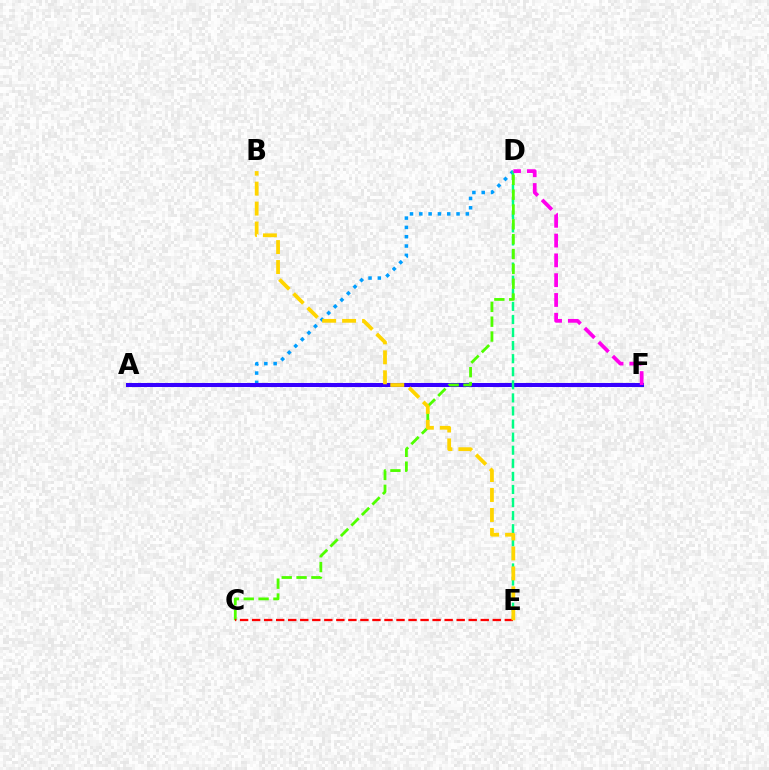{('A', 'D'): [{'color': '#009eff', 'line_style': 'dotted', 'thickness': 2.53}], ('A', 'F'): [{'color': '#3700ff', 'line_style': 'solid', 'thickness': 2.91}], ('D', 'E'): [{'color': '#00ff86', 'line_style': 'dashed', 'thickness': 1.78}], ('C', 'D'): [{'color': '#4fff00', 'line_style': 'dashed', 'thickness': 2.02}], ('C', 'E'): [{'color': '#ff0000', 'line_style': 'dashed', 'thickness': 1.63}], ('D', 'F'): [{'color': '#ff00ed', 'line_style': 'dashed', 'thickness': 2.69}], ('B', 'E'): [{'color': '#ffd500', 'line_style': 'dashed', 'thickness': 2.71}]}